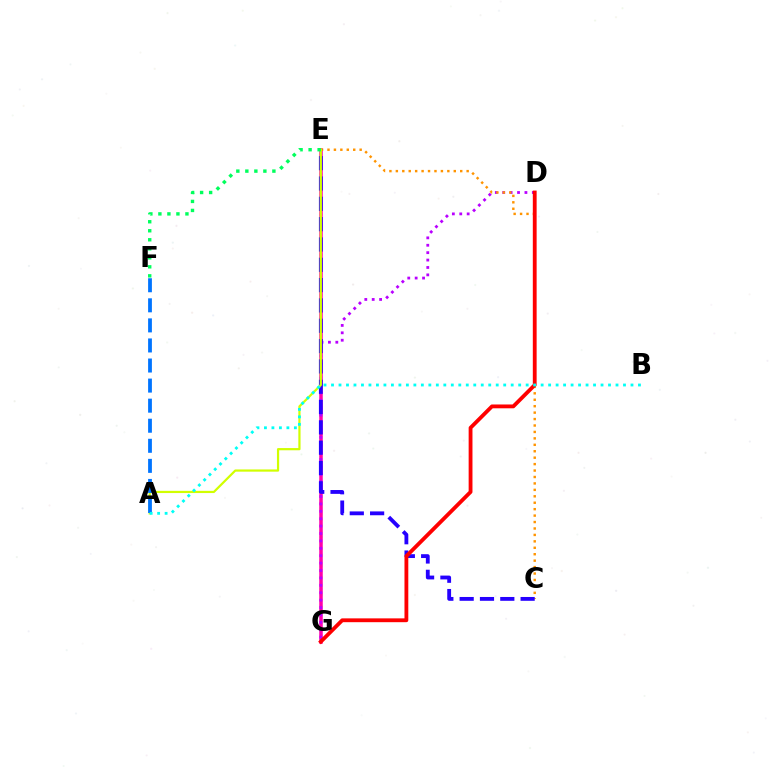{('E', 'G'): [{'color': '#3dff00', 'line_style': 'dotted', 'thickness': 1.57}, {'color': '#ff00ac', 'line_style': 'solid', 'thickness': 2.53}], ('D', 'G'): [{'color': '#b900ff', 'line_style': 'dotted', 'thickness': 2.01}, {'color': '#ff0000', 'line_style': 'solid', 'thickness': 2.75}], ('C', 'E'): [{'color': '#ff9400', 'line_style': 'dotted', 'thickness': 1.75}, {'color': '#2500ff', 'line_style': 'dashed', 'thickness': 2.76}], ('A', 'E'): [{'color': '#d1ff00', 'line_style': 'solid', 'thickness': 1.59}], ('A', 'F'): [{'color': '#0074ff', 'line_style': 'dashed', 'thickness': 2.73}], ('E', 'F'): [{'color': '#00ff5c', 'line_style': 'dotted', 'thickness': 2.45}], ('A', 'B'): [{'color': '#00fff6', 'line_style': 'dotted', 'thickness': 2.03}]}